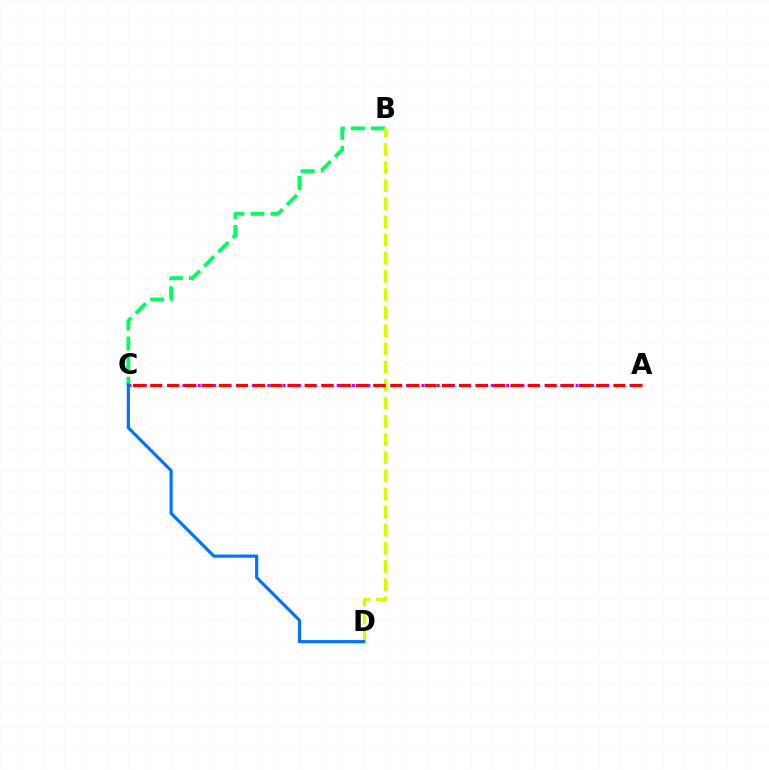{('B', 'C'): [{'color': '#00ff5c', 'line_style': 'dashed', 'thickness': 2.73}], ('B', 'D'): [{'color': '#d1ff00', 'line_style': 'dashed', 'thickness': 2.46}], ('A', 'C'): [{'color': '#b900ff', 'line_style': 'dotted', 'thickness': 2.09}, {'color': '#ff0000', 'line_style': 'dashed', 'thickness': 2.33}], ('C', 'D'): [{'color': '#0074ff', 'line_style': 'solid', 'thickness': 2.28}]}